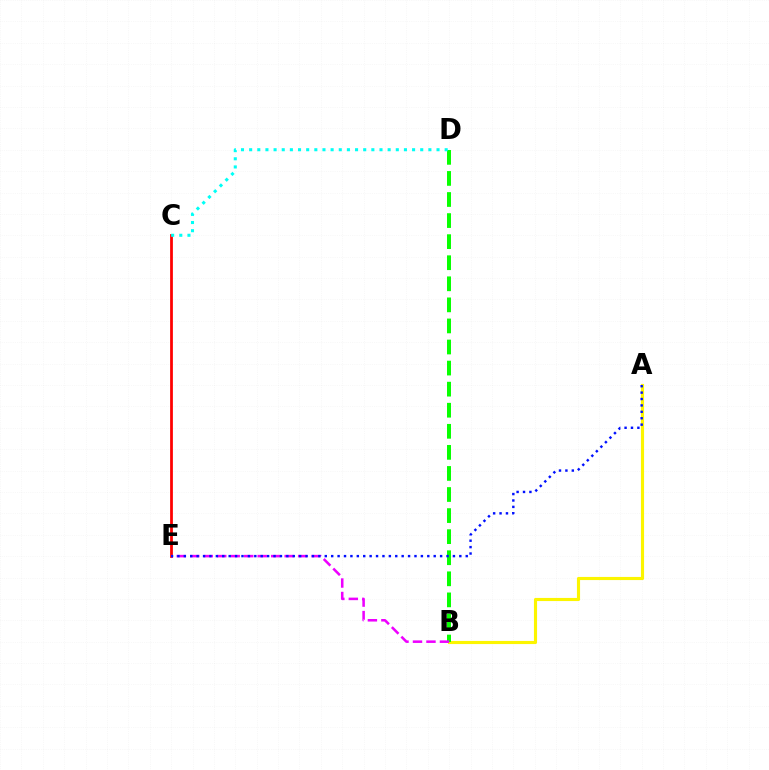{('A', 'B'): [{'color': '#fcf500', 'line_style': 'solid', 'thickness': 2.25}], ('C', 'E'): [{'color': '#ff0000', 'line_style': 'solid', 'thickness': 1.99}], ('B', 'D'): [{'color': '#08ff00', 'line_style': 'dashed', 'thickness': 2.86}], ('C', 'D'): [{'color': '#00fff6', 'line_style': 'dotted', 'thickness': 2.21}], ('B', 'E'): [{'color': '#ee00ff', 'line_style': 'dashed', 'thickness': 1.83}], ('A', 'E'): [{'color': '#0010ff', 'line_style': 'dotted', 'thickness': 1.74}]}